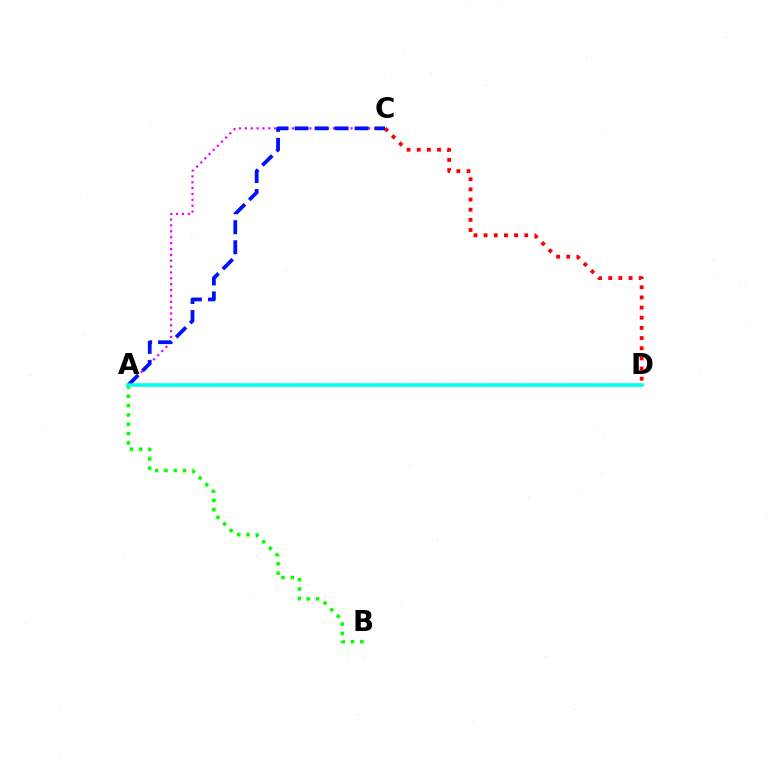{('A', 'D'): [{'color': '#fcf500', 'line_style': 'dotted', 'thickness': 2.73}, {'color': '#00fff6', 'line_style': 'solid', 'thickness': 2.57}], ('A', 'C'): [{'color': '#ee00ff', 'line_style': 'dotted', 'thickness': 1.6}, {'color': '#0010ff', 'line_style': 'dashed', 'thickness': 2.72}], ('C', 'D'): [{'color': '#ff0000', 'line_style': 'dotted', 'thickness': 2.76}], ('A', 'B'): [{'color': '#08ff00', 'line_style': 'dotted', 'thickness': 2.53}]}